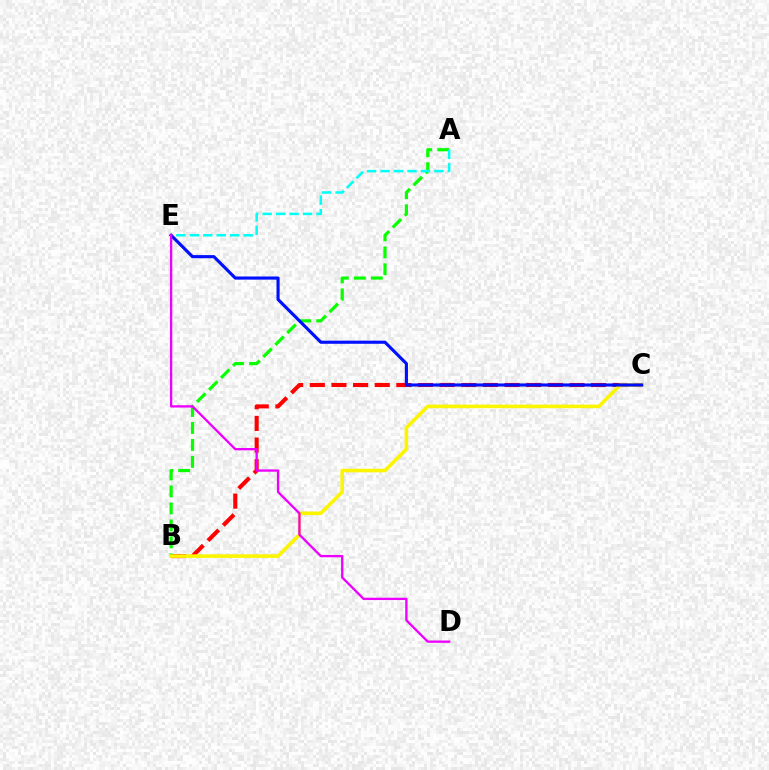{('B', 'C'): [{'color': '#ff0000', 'line_style': 'dashed', 'thickness': 2.94}, {'color': '#fcf500', 'line_style': 'solid', 'thickness': 2.58}], ('A', 'B'): [{'color': '#08ff00', 'line_style': 'dashed', 'thickness': 2.31}], ('A', 'E'): [{'color': '#00fff6', 'line_style': 'dashed', 'thickness': 1.83}], ('C', 'E'): [{'color': '#0010ff', 'line_style': 'solid', 'thickness': 2.26}], ('D', 'E'): [{'color': '#ee00ff', 'line_style': 'solid', 'thickness': 1.67}]}